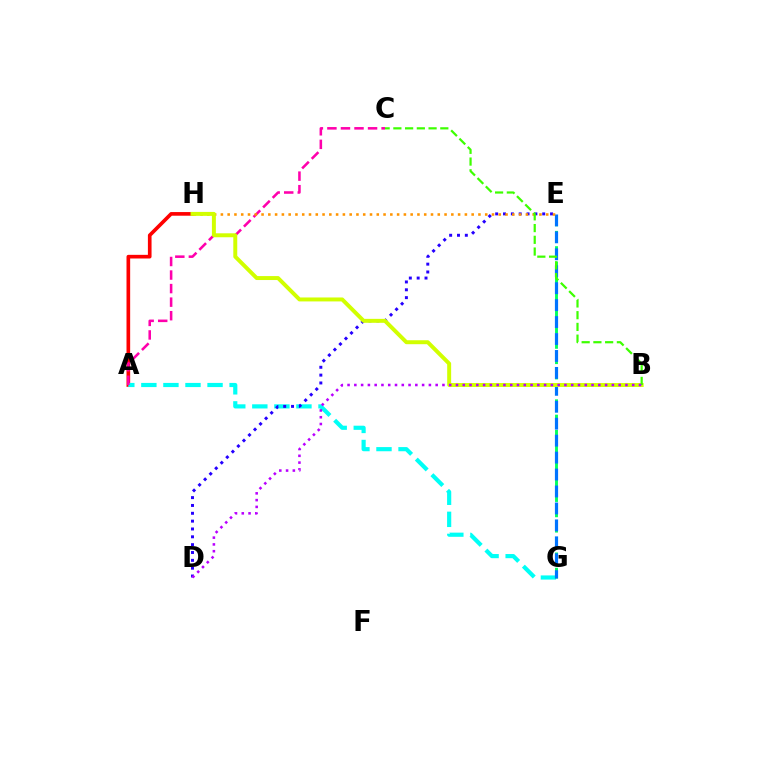{('A', 'H'): [{'color': '#ff0000', 'line_style': 'solid', 'thickness': 2.63}], ('A', 'G'): [{'color': '#00fff6', 'line_style': 'dashed', 'thickness': 3.0}], ('D', 'E'): [{'color': '#2500ff', 'line_style': 'dotted', 'thickness': 2.13}], ('A', 'C'): [{'color': '#ff00ac', 'line_style': 'dashed', 'thickness': 1.84}], ('E', 'G'): [{'color': '#00ff5c', 'line_style': 'dashed', 'thickness': 2.08}, {'color': '#0074ff', 'line_style': 'dashed', 'thickness': 2.3}], ('E', 'H'): [{'color': '#ff9400', 'line_style': 'dotted', 'thickness': 1.84}], ('B', 'H'): [{'color': '#d1ff00', 'line_style': 'solid', 'thickness': 2.85}], ('B', 'C'): [{'color': '#3dff00', 'line_style': 'dashed', 'thickness': 1.59}], ('B', 'D'): [{'color': '#b900ff', 'line_style': 'dotted', 'thickness': 1.84}]}